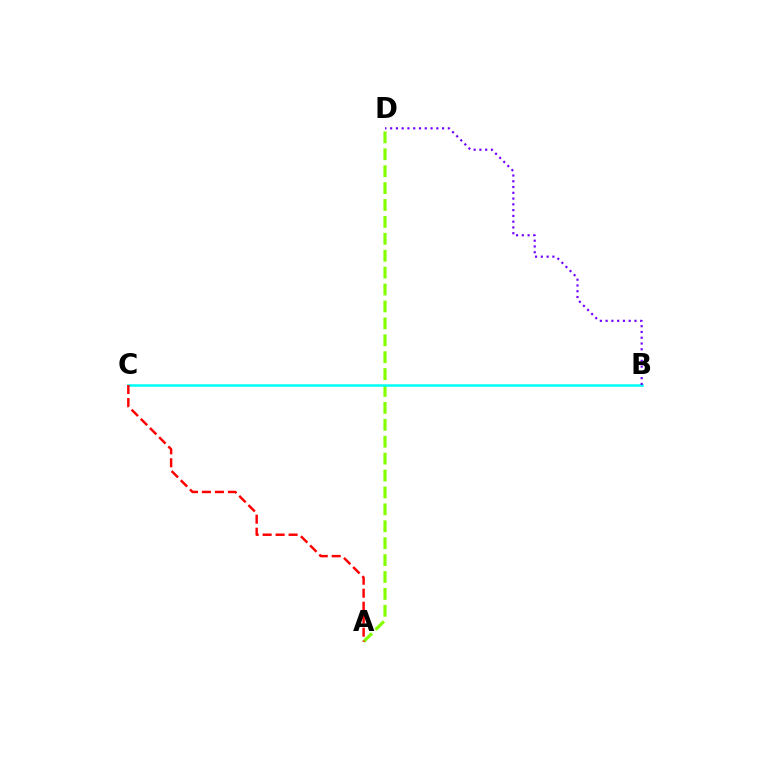{('A', 'D'): [{'color': '#84ff00', 'line_style': 'dashed', 'thickness': 2.3}], ('B', 'C'): [{'color': '#00fff6', 'line_style': 'solid', 'thickness': 1.81}], ('B', 'D'): [{'color': '#7200ff', 'line_style': 'dotted', 'thickness': 1.57}], ('A', 'C'): [{'color': '#ff0000', 'line_style': 'dashed', 'thickness': 1.76}]}